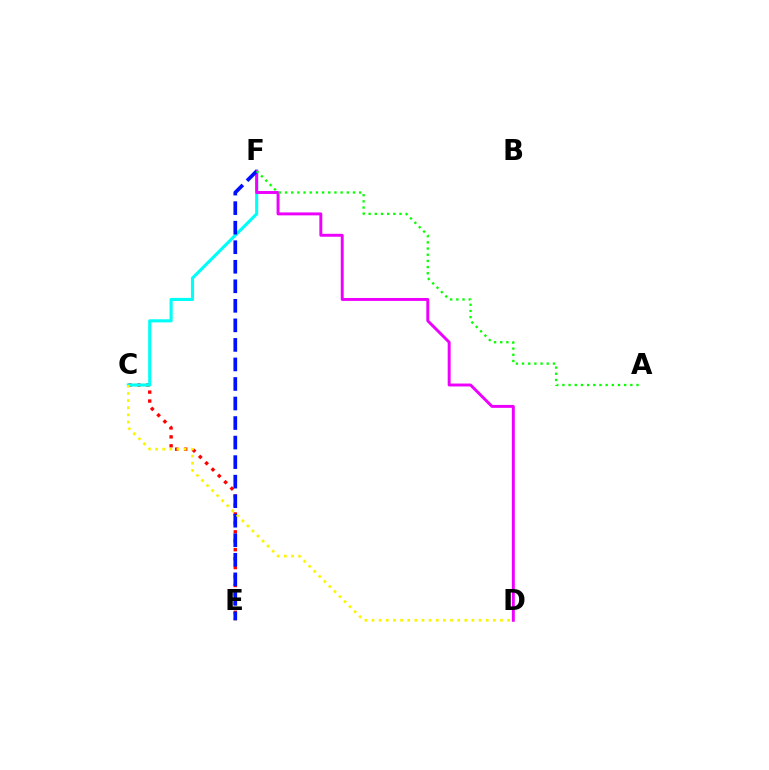{('C', 'E'): [{'color': '#ff0000', 'line_style': 'dotted', 'thickness': 2.43}], ('C', 'F'): [{'color': '#00fff6', 'line_style': 'solid', 'thickness': 2.24}], ('D', 'F'): [{'color': '#ee00ff', 'line_style': 'solid', 'thickness': 2.12}], ('E', 'F'): [{'color': '#0010ff', 'line_style': 'dashed', 'thickness': 2.65}], ('C', 'D'): [{'color': '#fcf500', 'line_style': 'dotted', 'thickness': 1.94}], ('A', 'F'): [{'color': '#08ff00', 'line_style': 'dotted', 'thickness': 1.68}]}